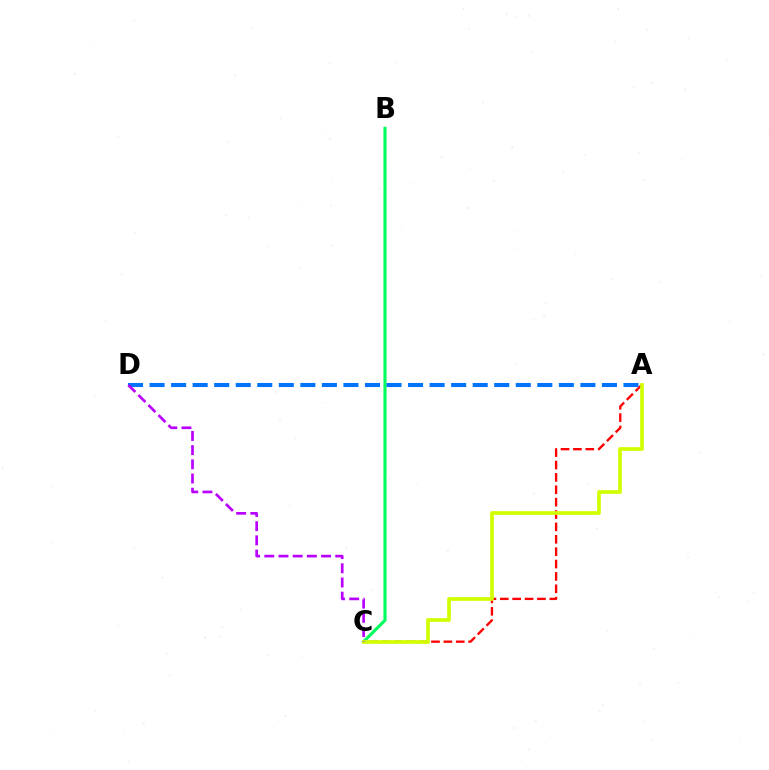{('B', 'C'): [{'color': '#00ff5c', 'line_style': 'solid', 'thickness': 2.24}], ('A', 'D'): [{'color': '#0074ff', 'line_style': 'dashed', 'thickness': 2.93}], ('A', 'C'): [{'color': '#ff0000', 'line_style': 'dashed', 'thickness': 1.68}, {'color': '#d1ff00', 'line_style': 'solid', 'thickness': 2.69}], ('C', 'D'): [{'color': '#b900ff', 'line_style': 'dashed', 'thickness': 1.93}]}